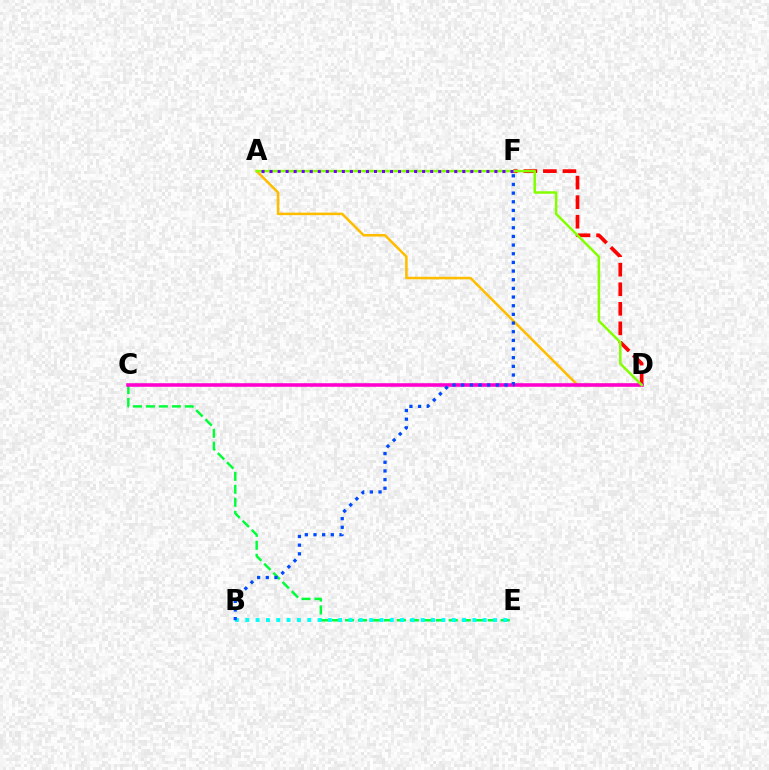{('C', 'E'): [{'color': '#00ff39', 'line_style': 'dashed', 'thickness': 1.76}], ('A', 'D'): [{'color': '#ffbd00', 'line_style': 'solid', 'thickness': 1.84}, {'color': '#84ff00', 'line_style': 'solid', 'thickness': 1.8}], ('B', 'E'): [{'color': '#00fff6', 'line_style': 'dotted', 'thickness': 2.8}], ('D', 'F'): [{'color': '#ff0000', 'line_style': 'dashed', 'thickness': 2.66}], ('C', 'D'): [{'color': '#ff00cf', 'line_style': 'solid', 'thickness': 2.58}], ('B', 'F'): [{'color': '#004bff', 'line_style': 'dotted', 'thickness': 2.35}], ('A', 'F'): [{'color': '#7200ff', 'line_style': 'dotted', 'thickness': 2.18}]}